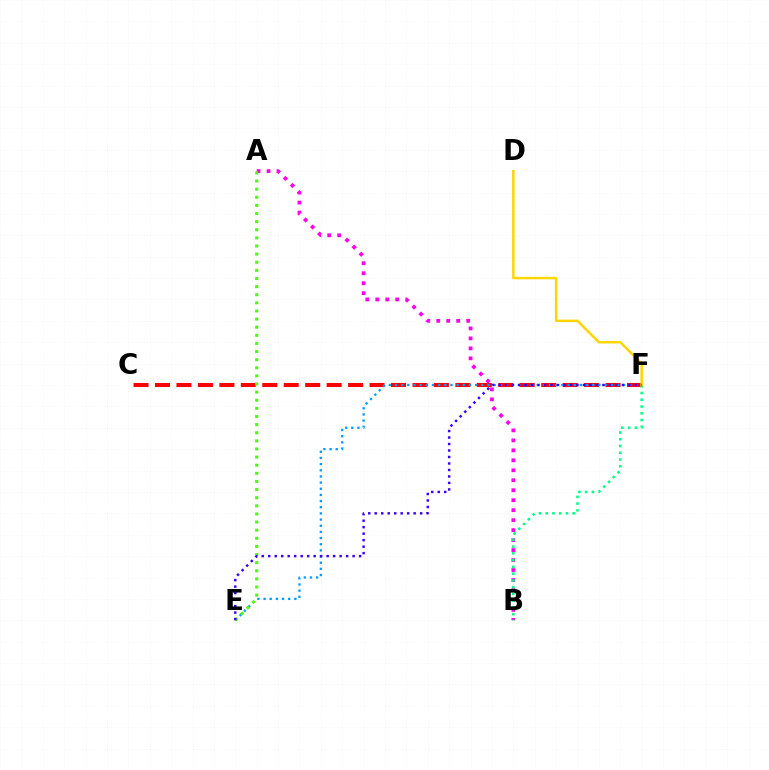{('C', 'F'): [{'color': '#ff0000', 'line_style': 'dashed', 'thickness': 2.91}], ('A', 'B'): [{'color': '#ff00ed', 'line_style': 'dotted', 'thickness': 2.71}], ('E', 'F'): [{'color': '#009eff', 'line_style': 'dotted', 'thickness': 1.67}, {'color': '#3700ff', 'line_style': 'dotted', 'thickness': 1.76}], ('B', 'F'): [{'color': '#00ff86', 'line_style': 'dotted', 'thickness': 1.84}], ('D', 'F'): [{'color': '#ffd500', 'line_style': 'solid', 'thickness': 1.77}], ('A', 'E'): [{'color': '#4fff00', 'line_style': 'dotted', 'thickness': 2.21}]}